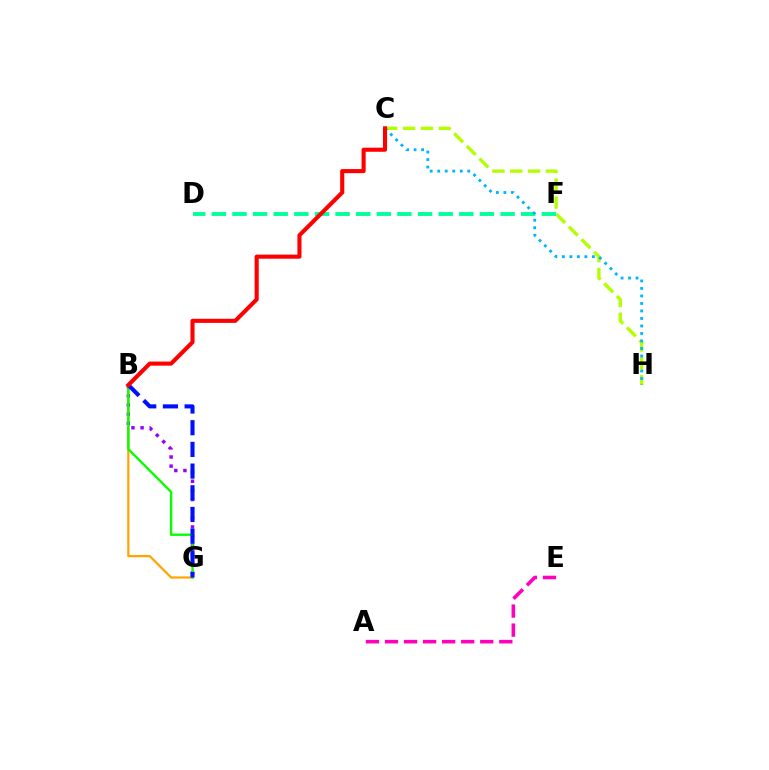{('B', 'G'): [{'color': '#ffa500', 'line_style': 'solid', 'thickness': 1.61}, {'color': '#9b00ff', 'line_style': 'dotted', 'thickness': 2.48}, {'color': '#08ff00', 'line_style': 'solid', 'thickness': 1.72}, {'color': '#0010ff', 'line_style': 'dashed', 'thickness': 2.95}], ('C', 'H'): [{'color': '#b3ff00', 'line_style': 'dashed', 'thickness': 2.42}, {'color': '#00b5ff', 'line_style': 'dotted', 'thickness': 2.04}], ('D', 'F'): [{'color': '#00ff9d', 'line_style': 'dashed', 'thickness': 2.8}], ('A', 'E'): [{'color': '#ff00bd', 'line_style': 'dashed', 'thickness': 2.59}], ('B', 'C'): [{'color': '#ff0000', 'line_style': 'solid', 'thickness': 2.95}]}